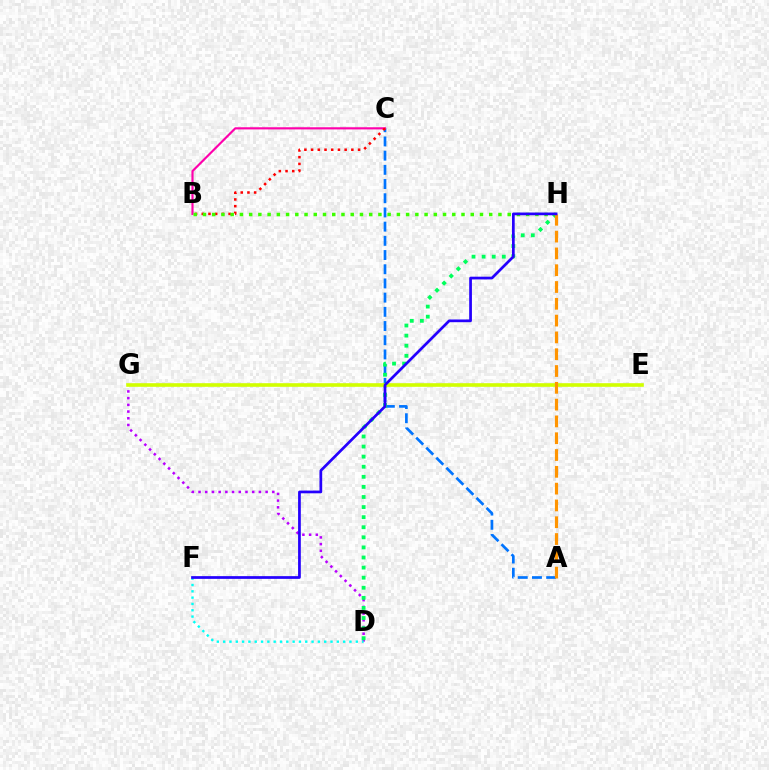{('A', 'C'): [{'color': '#0074ff', 'line_style': 'dashed', 'thickness': 1.93}], ('B', 'C'): [{'color': '#ff00ac', 'line_style': 'solid', 'thickness': 1.55}, {'color': '#ff0000', 'line_style': 'dotted', 'thickness': 1.82}], ('D', 'G'): [{'color': '#b900ff', 'line_style': 'dotted', 'thickness': 1.82}], ('D', 'F'): [{'color': '#00fff6', 'line_style': 'dotted', 'thickness': 1.72}], ('D', 'H'): [{'color': '#00ff5c', 'line_style': 'dotted', 'thickness': 2.74}], ('B', 'H'): [{'color': '#3dff00', 'line_style': 'dotted', 'thickness': 2.51}], ('E', 'G'): [{'color': '#d1ff00', 'line_style': 'solid', 'thickness': 2.61}], ('A', 'H'): [{'color': '#ff9400', 'line_style': 'dashed', 'thickness': 2.28}], ('F', 'H'): [{'color': '#2500ff', 'line_style': 'solid', 'thickness': 1.96}]}